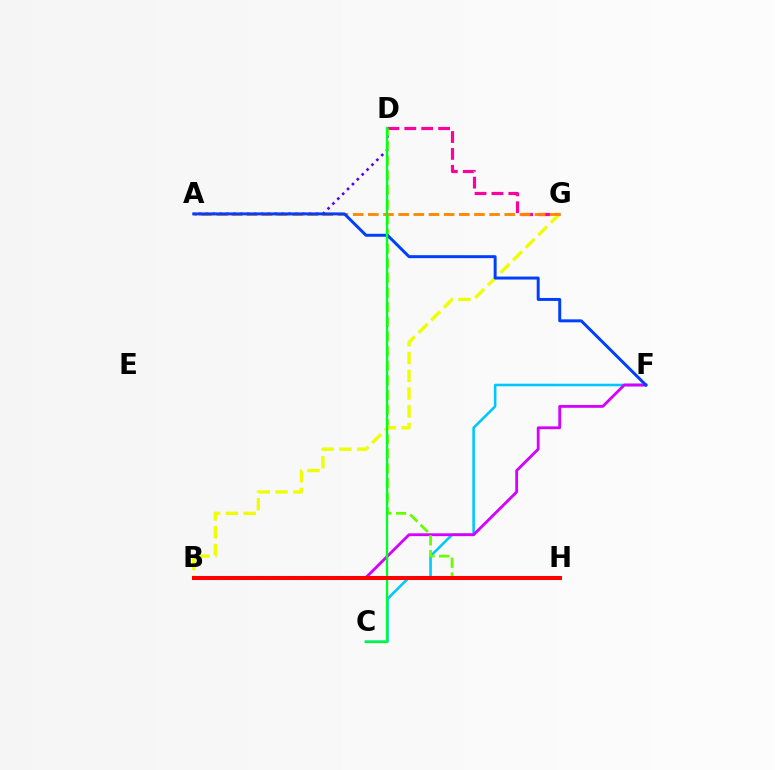{('D', 'G'): [{'color': '#ff00a0', 'line_style': 'dashed', 'thickness': 2.3}], ('C', 'F'): [{'color': '#00c7ff', 'line_style': 'solid', 'thickness': 1.86}], ('A', 'D'): [{'color': '#4f00ff', 'line_style': 'dotted', 'thickness': 1.87}], ('B', 'F'): [{'color': '#d600ff', 'line_style': 'solid', 'thickness': 2.03}], ('D', 'H'): [{'color': '#66ff00', 'line_style': 'dashed', 'thickness': 1.99}], ('B', 'G'): [{'color': '#eeff00', 'line_style': 'dashed', 'thickness': 2.41}], ('A', 'G'): [{'color': '#ff8800', 'line_style': 'dashed', 'thickness': 2.06}], ('B', 'H'): [{'color': '#00ffaf', 'line_style': 'dashed', 'thickness': 2.17}, {'color': '#ff0000', 'line_style': 'solid', 'thickness': 2.91}], ('A', 'F'): [{'color': '#003fff', 'line_style': 'solid', 'thickness': 2.14}], ('C', 'D'): [{'color': '#00ff27', 'line_style': 'solid', 'thickness': 1.65}]}